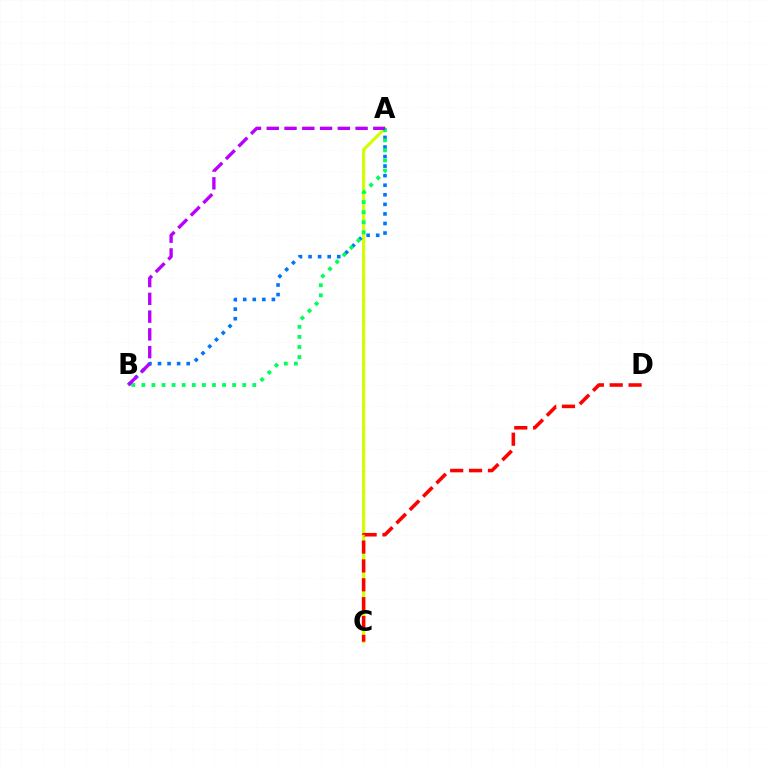{('A', 'C'): [{'color': '#d1ff00', 'line_style': 'solid', 'thickness': 2.27}], ('C', 'D'): [{'color': '#ff0000', 'line_style': 'dashed', 'thickness': 2.56}], ('A', 'B'): [{'color': '#0074ff', 'line_style': 'dotted', 'thickness': 2.6}, {'color': '#00ff5c', 'line_style': 'dotted', 'thickness': 2.74}, {'color': '#b900ff', 'line_style': 'dashed', 'thickness': 2.41}]}